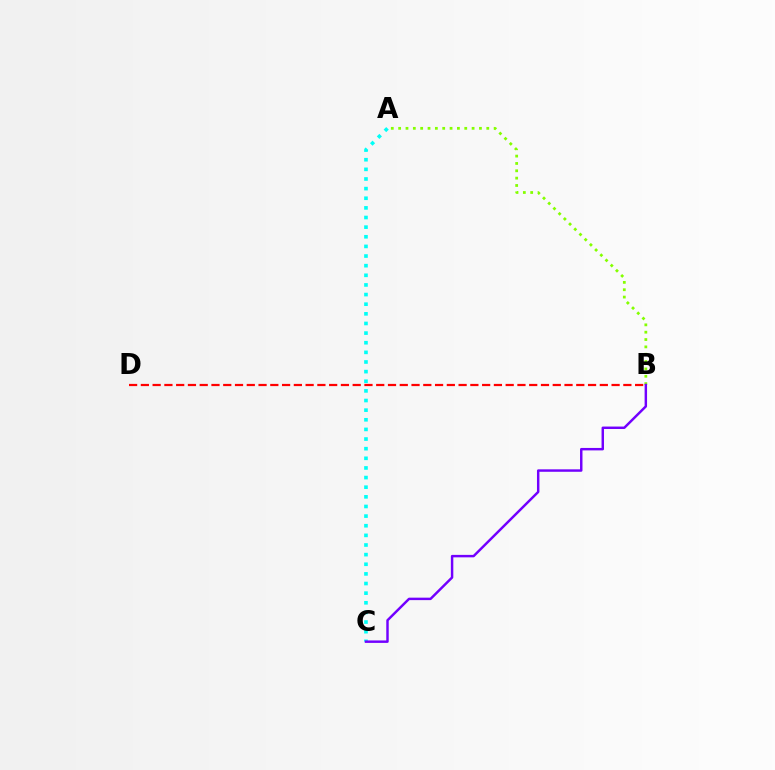{('A', 'C'): [{'color': '#00fff6', 'line_style': 'dotted', 'thickness': 2.62}], ('B', 'D'): [{'color': '#ff0000', 'line_style': 'dashed', 'thickness': 1.6}], ('A', 'B'): [{'color': '#84ff00', 'line_style': 'dotted', 'thickness': 2.0}], ('B', 'C'): [{'color': '#7200ff', 'line_style': 'solid', 'thickness': 1.77}]}